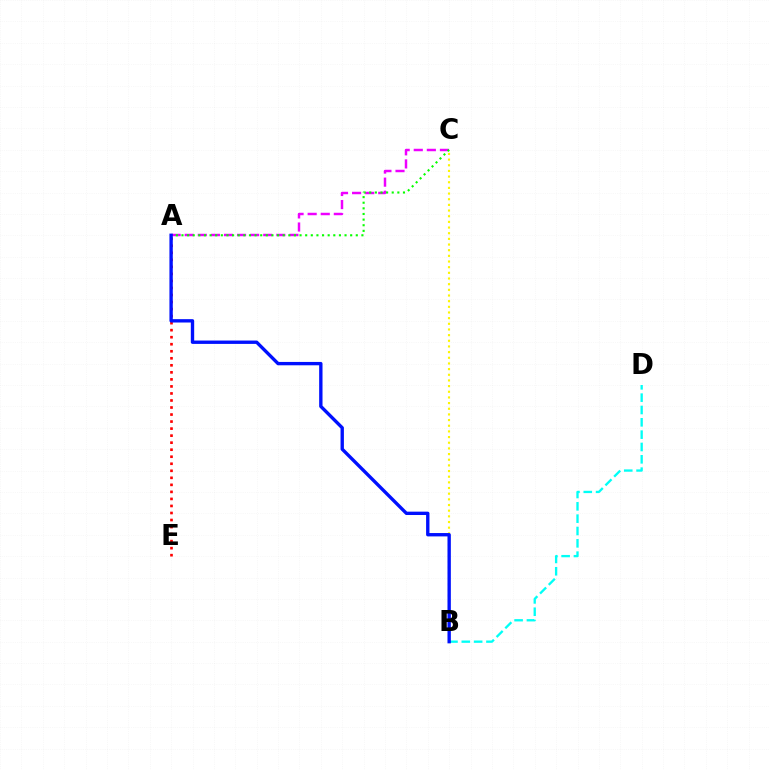{('B', 'D'): [{'color': '#00fff6', 'line_style': 'dashed', 'thickness': 1.68}], ('A', 'C'): [{'color': '#ee00ff', 'line_style': 'dashed', 'thickness': 1.78}, {'color': '#08ff00', 'line_style': 'dotted', 'thickness': 1.53}], ('A', 'E'): [{'color': '#ff0000', 'line_style': 'dotted', 'thickness': 1.91}], ('B', 'C'): [{'color': '#fcf500', 'line_style': 'dotted', 'thickness': 1.54}], ('A', 'B'): [{'color': '#0010ff', 'line_style': 'solid', 'thickness': 2.42}]}